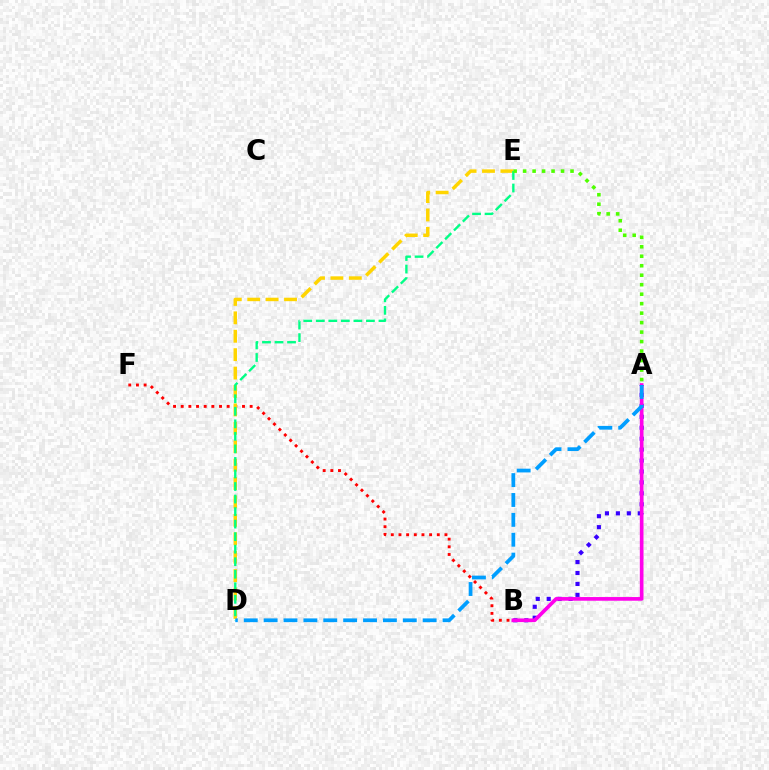{('B', 'F'): [{'color': '#ff0000', 'line_style': 'dotted', 'thickness': 2.08}], ('A', 'B'): [{'color': '#3700ff', 'line_style': 'dotted', 'thickness': 2.97}, {'color': '#ff00ed', 'line_style': 'solid', 'thickness': 2.65}], ('D', 'E'): [{'color': '#ffd500', 'line_style': 'dashed', 'thickness': 2.5}, {'color': '#00ff86', 'line_style': 'dashed', 'thickness': 1.7}], ('A', 'E'): [{'color': '#4fff00', 'line_style': 'dotted', 'thickness': 2.58}], ('A', 'D'): [{'color': '#009eff', 'line_style': 'dashed', 'thickness': 2.7}]}